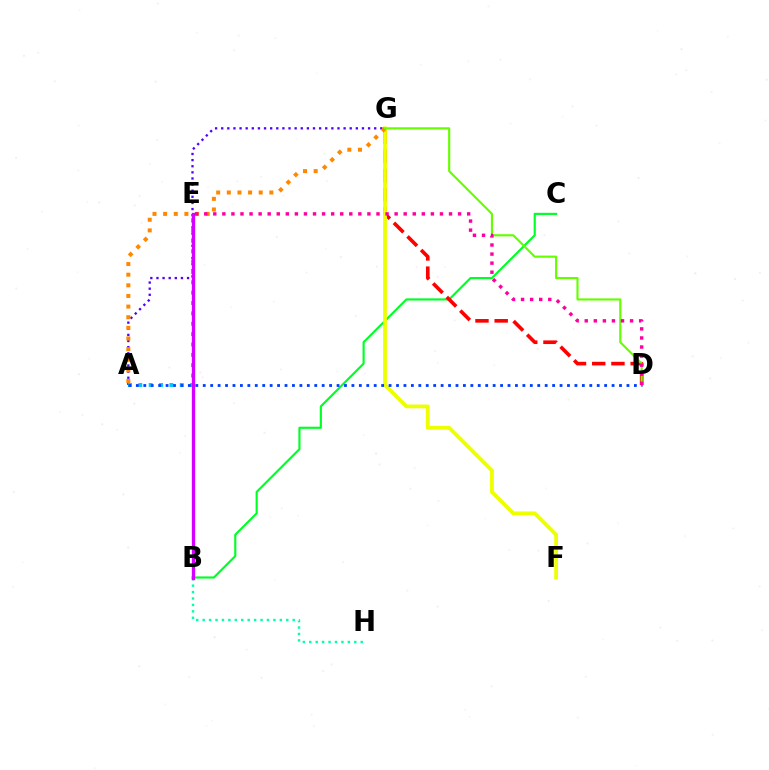{('B', 'C'): [{'color': '#00ff27', 'line_style': 'solid', 'thickness': 1.55}], ('D', 'G'): [{'color': '#ff0000', 'line_style': 'dashed', 'thickness': 2.61}, {'color': '#66ff00', 'line_style': 'solid', 'thickness': 1.55}], ('B', 'H'): [{'color': '#00ffaf', 'line_style': 'dotted', 'thickness': 1.75}], ('A', 'G'): [{'color': '#4f00ff', 'line_style': 'dotted', 'thickness': 1.66}, {'color': '#ff8800', 'line_style': 'dotted', 'thickness': 2.89}], ('F', 'G'): [{'color': '#eeff00', 'line_style': 'solid', 'thickness': 2.73}], ('A', 'E'): [{'color': '#00c7ff', 'line_style': 'dotted', 'thickness': 2.81}], ('B', 'E'): [{'color': '#d600ff', 'line_style': 'solid', 'thickness': 2.38}], ('A', 'D'): [{'color': '#003fff', 'line_style': 'dotted', 'thickness': 2.02}], ('D', 'E'): [{'color': '#ff00a0', 'line_style': 'dotted', 'thickness': 2.46}]}